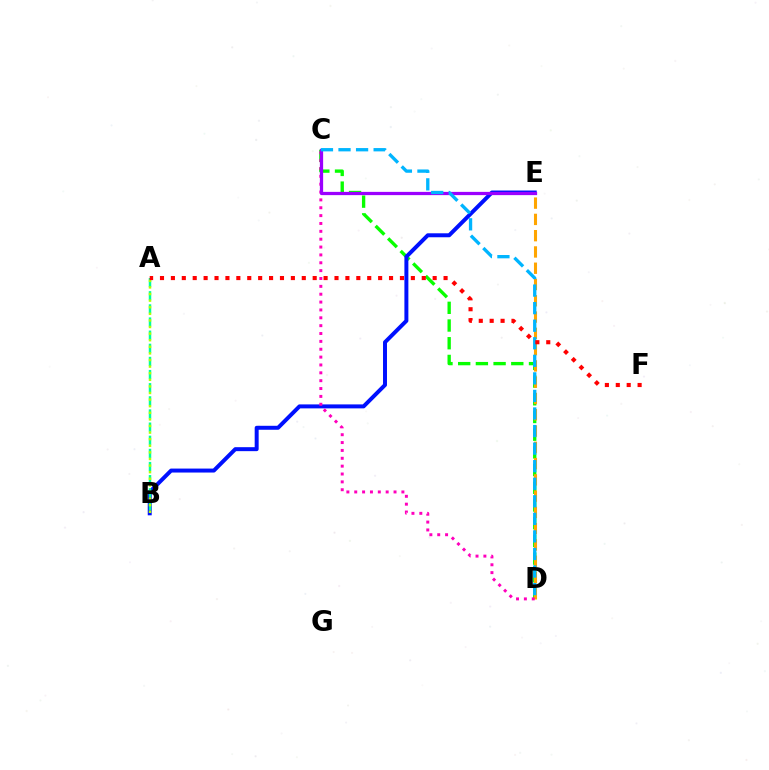{('C', 'D'): [{'color': '#08ff00', 'line_style': 'dashed', 'thickness': 2.4}, {'color': '#ff00bd', 'line_style': 'dotted', 'thickness': 2.14}, {'color': '#00b5ff', 'line_style': 'dashed', 'thickness': 2.39}], ('D', 'E'): [{'color': '#ffa500', 'line_style': 'dashed', 'thickness': 2.21}], ('B', 'E'): [{'color': '#0010ff', 'line_style': 'solid', 'thickness': 2.86}], ('A', 'B'): [{'color': '#00ff9d', 'line_style': 'dashed', 'thickness': 1.78}, {'color': '#b3ff00', 'line_style': 'dotted', 'thickness': 1.79}], ('C', 'E'): [{'color': '#9b00ff', 'line_style': 'solid', 'thickness': 2.34}], ('A', 'F'): [{'color': '#ff0000', 'line_style': 'dotted', 'thickness': 2.96}]}